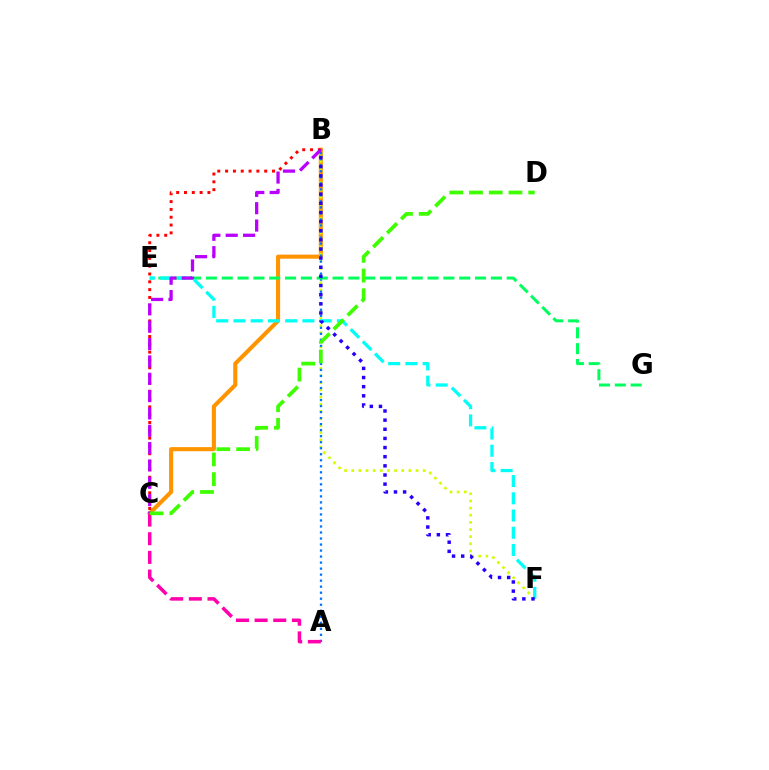{('B', 'C'): [{'color': '#ff9400', 'line_style': 'solid', 'thickness': 2.94}, {'color': '#ff0000', 'line_style': 'dotted', 'thickness': 2.12}, {'color': '#b900ff', 'line_style': 'dashed', 'thickness': 2.36}], ('B', 'F'): [{'color': '#d1ff00', 'line_style': 'dotted', 'thickness': 1.94}, {'color': '#2500ff', 'line_style': 'dotted', 'thickness': 2.48}], ('A', 'B'): [{'color': '#0074ff', 'line_style': 'dotted', 'thickness': 1.64}], ('E', 'G'): [{'color': '#00ff5c', 'line_style': 'dashed', 'thickness': 2.15}], ('E', 'F'): [{'color': '#00fff6', 'line_style': 'dashed', 'thickness': 2.34}], ('A', 'C'): [{'color': '#ff00ac', 'line_style': 'dashed', 'thickness': 2.53}], ('C', 'D'): [{'color': '#3dff00', 'line_style': 'dashed', 'thickness': 2.68}]}